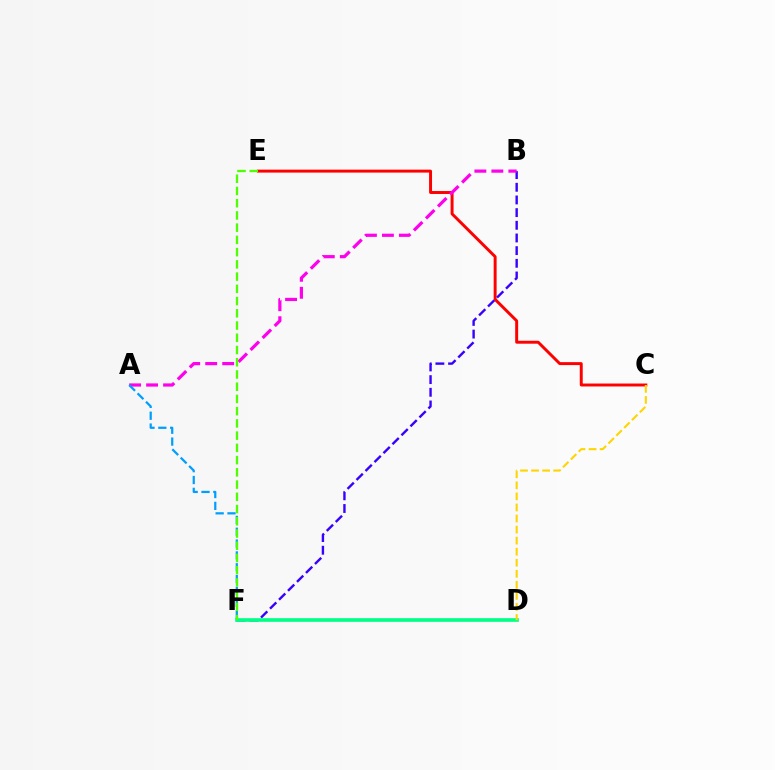{('C', 'E'): [{'color': '#ff0000', 'line_style': 'solid', 'thickness': 2.12}], ('B', 'F'): [{'color': '#3700ff', 'line_style': 'dashed', 'thickness': 1.72}], ('A', 'B'): [{'color': '#ff00ed', 'line_style': 'dashed', 'thickness': 2.31}], ('D', 'F'): [{'color': '#00ff86', 'line_style': 'solid', 'thickness': 2.63}], ('A', 'F'): [{'color': '#009eff', 'line_style': 'dashed', 'thickness': 1.61}], ('E', 'F'): [{'color': '#4fff00', 'line_style': 'dashed', 'thickness': 1.66}], ('C', 'D'): [{'color': '#ffd500', 'line_style': 'dashed', 'thickness': 1.5}]}